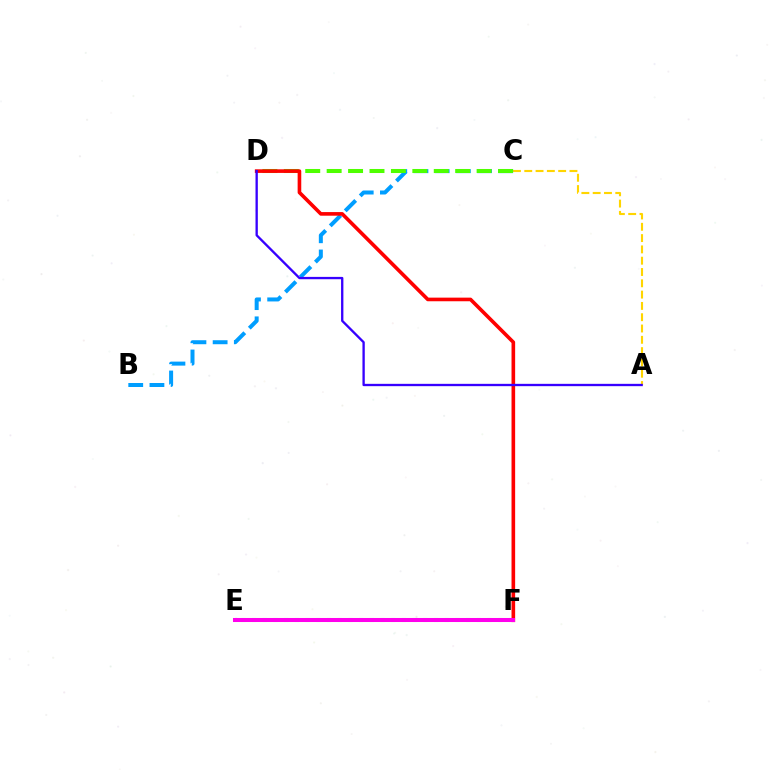{('A', 'C'): [{'color': '#ffd500', 'line_style': 'dashed', 'thickness': 1.54}], ('B', 'C'): [{'color': '#009eff', 'line_style': 'dashed', 'thickness': 2.88}], ('C', 'D'): [{'color': '#4fff00', 'line_style': 'dashed', 'thickness': 2.91}], ('D', 'F'): [{'color': '#ff0000', 'line_style': 'solid', 'thickness': 2.61}], ('A', 'D'): [{'color': '#3700ff', 'line_style': 'solid', 'thickness': 1.68}], ('E', 'F'): [{'color': '#00ff86', 'line_style': 'dotted', 'thickness': 2.91}, {'color': '#ff00ed', 'line_style': 'solid', 'thickness': 2.9}]}